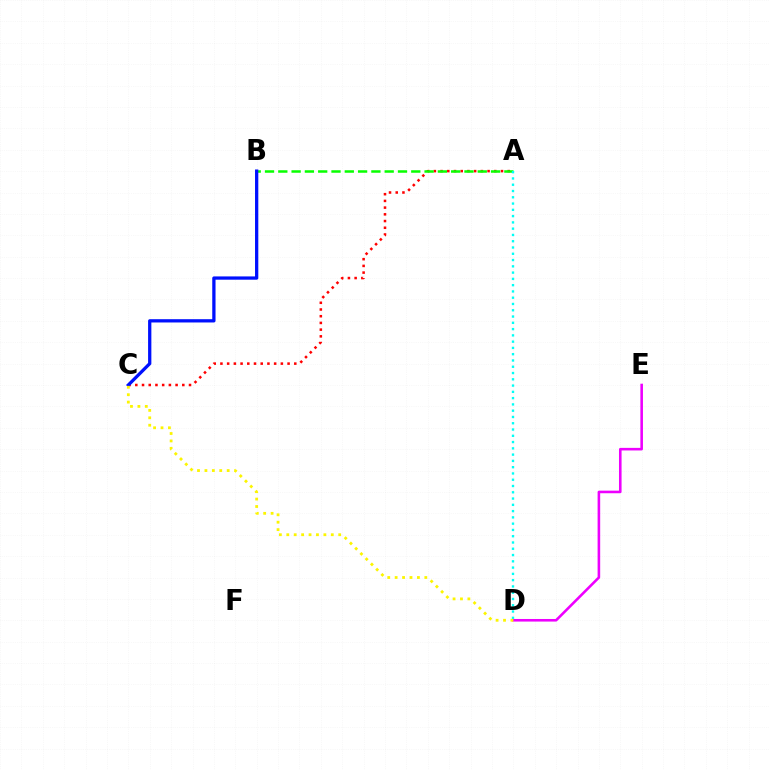{('A', 'C'): [{'color': '#ff0000', 'line_style': 'dotted', 'thickness': 1.82}], ('A', 'B'): [{'color': '#08ff00', 'line_style': 'dashed', 'thickness': 1.81}], ('D', 'E'): [{'color': '#ee00ff', 'line_style': 'solid', 'thickness': 1.86}], ('A', 'D'): [{'color': '#00fff6', 'line_style': 'dotted', 'thickness': 1.71}], ('B', 'C'): [{'color': '#0010ff', 'line_style': 'solid', 'thickness': 2.36}], ('C', 'D'): [{'color': '#fcf500', 'line_style': 'dotted', 'thickness': 2.02}]}